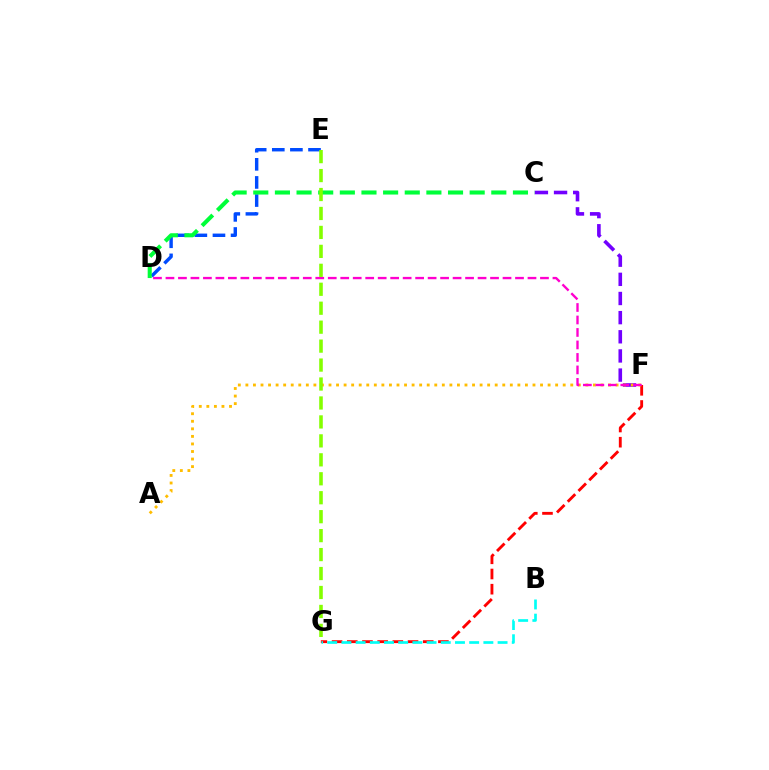{('C', 'F'): [{'color': '#7200ff', 'line_style': 'dashed', 'thickness': 2.6}], ('F', 'G'): [{'color': '#ff0000', 'line_style': 'dashed', 'thickness': 2.06}], ('A', 'F'): [{'color': '#ffbd00', 'line_style': 'dotted', 'thickness': 2.05}], ('D', 'E'): [{'color': '#004bff', 'line_style': 'dashed', 'thickness': 2.46}], ('C', 'D'): [{'color': '#00ff39', 'line_style': 'dashed', 'thickness': 2.94}], ('D', 'F'): [{'color': '#ff00cf', 'line_style': 'dashed', 'thickness': 1.7}], ('B', 'G'): [{'color': '#00fff6', 'line_style': 'dashed', 'thickness': 1.93}], ('E', 'G'): [{'color': '#84ff00', 'line_style': 'dashed', 'thickness': 2.57}]}